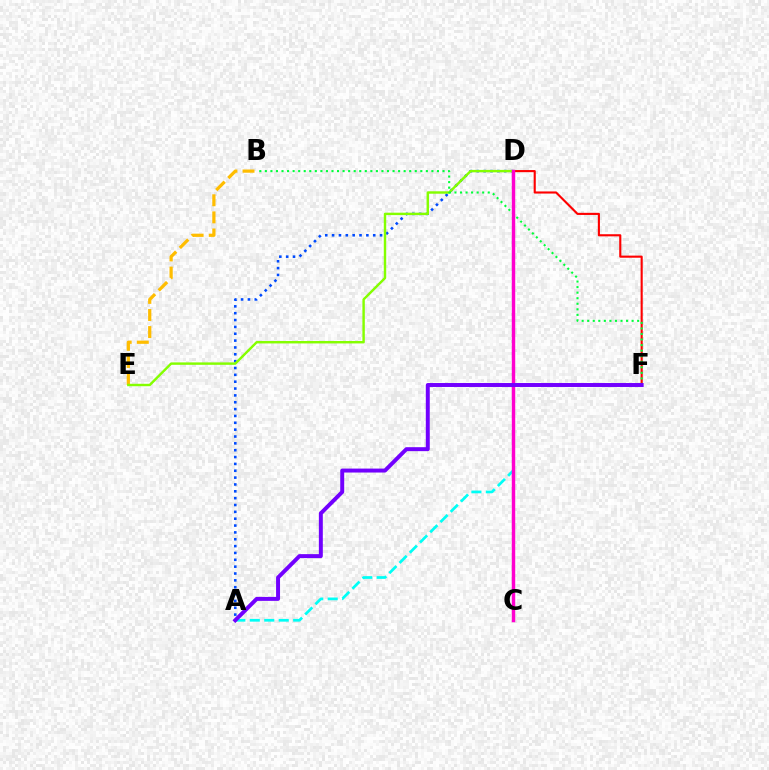{('A', 'D'): [{'color': '#00fff6', 'line_style': 'dashed', 'thickness': 1.96}, {'color': '#004bff', 'line_style': 'dotted', 'thickness': 1.86}], ('D', 'F'): [{'color': '#ff0000', 'line_style': 'solid', 'thickness': 1.53}], ('B', 'E'): [{'color': '#ffbd00', 'line_style': 'dashed', 'thickness': 2.32}], ('D', 'E'): [{'color': '#84ff00', 'line_style': 'solid', 'thickness': 1.74}], ('B', 'F'): [{'color': '#00ff39', 'line_style': 'dotted', 'thickness': 1.51}], ('C', 'D'): [{'color': '#ff00cf', 'line_style': 'solid', 'thickness': 2.47}], ('A', 'F'): [{'color': '#7200ff', 'line_style': 'solid', 'thickness': 2.85}]}